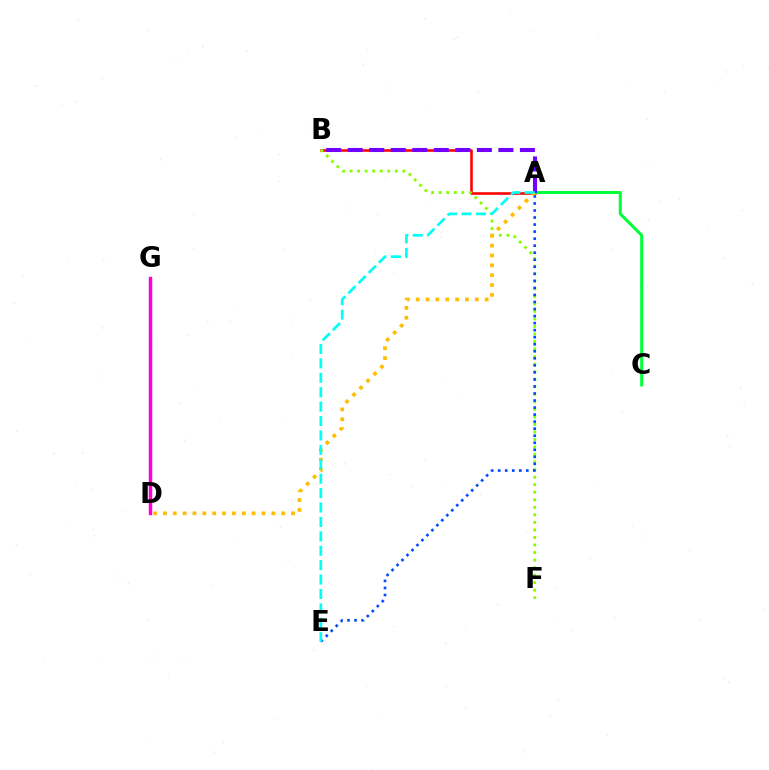{('D', 'G'): [{'color': '#ff00cf', 'line_style': 'solid', 'thickness': 2.48}], ('A', 'B'): [{'color': '#ff0000', 'line_style': 'solid', 'thickness': 1.85}, {'color': '#7200ff', 'line_style': 'dashed', 'thickness': 2.92}], ('A', 'C'): [{'color': '#00ff39', 'line_style': 'solid', 'thickness': 2.17}], ('B', 'F'): [{'color': '#84ff00', 'line_style': 'dotted', 'thickness': 2.05}], ('A', 'E'): [{'color': '#004bff', 'line_style': 'dotted', 'thickness': 1.91}, {'color': '#00fff6', 'line_style': 'dashed', 'thickness': 1.96}], ('A', 'D'): [{'color': '#ffbd00', 'line_style': 'dotted', 'thickness': 2.68}]}